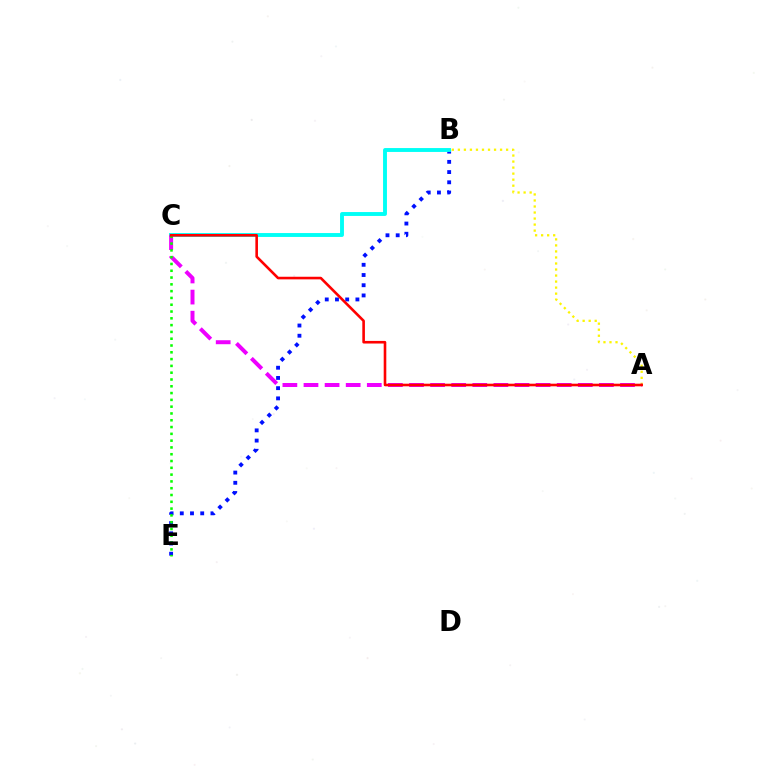{('B', 'E'): [{'color': '#0010ff', 'line_style': 'dotted', 'thickness': 2.78}], ('B', 'C'): [{'color': '#00fff6', 'line_style': 'solid', 'thickness': 2.8}], ('A', 'B'): [{'color': '#fcf500', 'line_style': 'dotted', 'thickness': 1.64}], ('A', 'C'): [{'color': '#ee00ff', 'line_style': 'dashed', 'thickness': 2.87}, {'color': '#ff0000', 'line_style': 'solid', 'thickness': 1.88}], ('C', 'E'): [{'color': '#08ff00', 'line_style': 'dotted', 'thickness': 1.85}]}